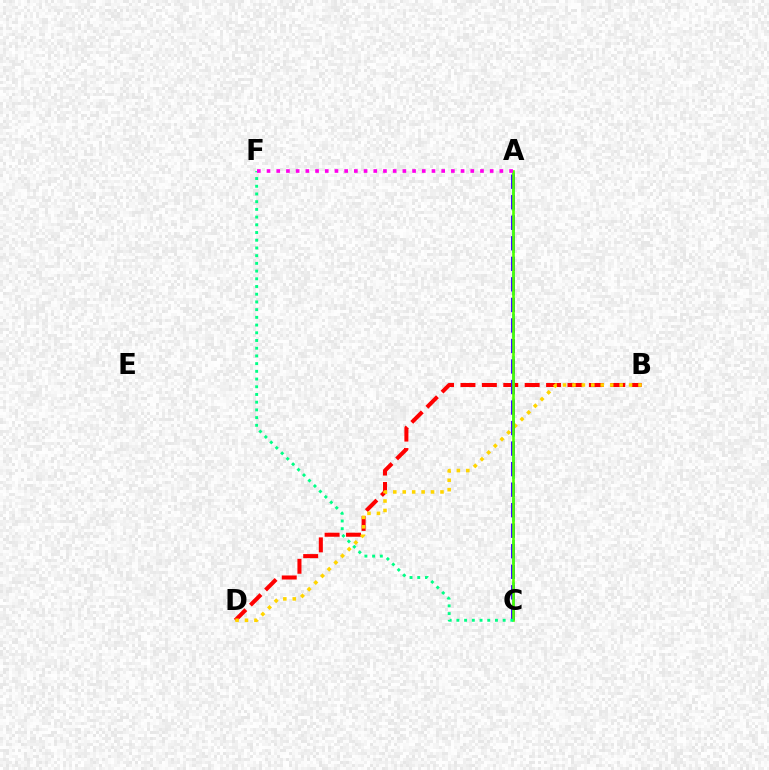{('A', 'C'): [{'color': '#009eff', 'line_style': 'dashed', 'thickness': 1.92}, {'color': '#3700ff', 'line_style': 'dashed', 'thickness': 2.79}, {'color': '#4fff00', 'line_style': 'solid', 'thickness': 1.9}], ('B', 'D'): [{'color': '#ff0000', 'line_style': 'dashed', 'thickness': 2.91}, {'color': '#ffd500', 'line_style': 'dotted', 'thickness': 2.56}], ('C', 'F'): [{'color': '#00ff86', 'line_style': 'dotted', 'thickness': 2.1}], ('A', 'F'): [{'color': '#ff00ed', 'line_style': 'dotted', 'thickness': 2.64}]}